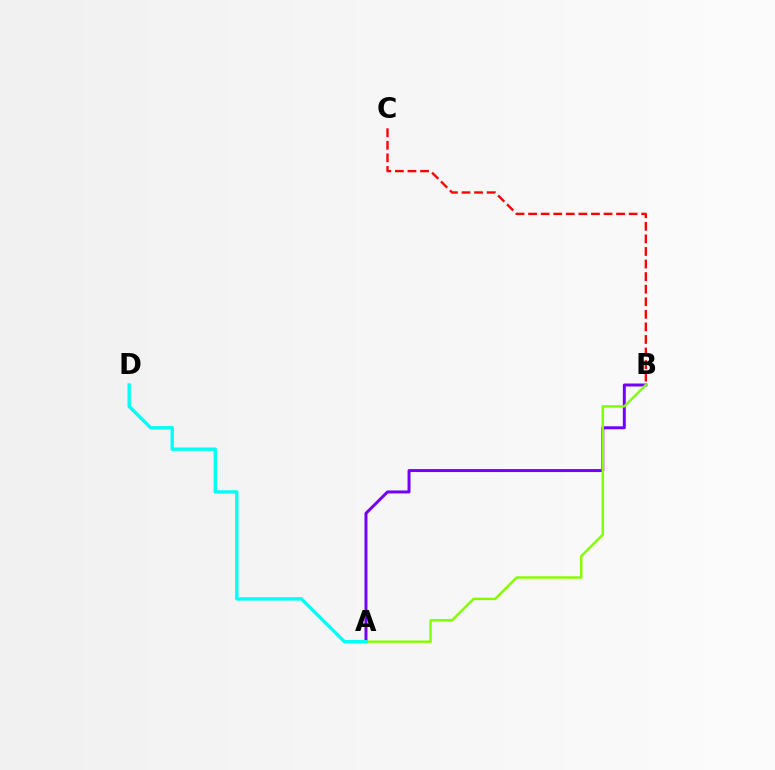{('B', 'C'): [{'color': '#ff0000', 'line_style': 'dashed', 'thickness': 1.71}], ('A', 'B'): [{'color': '#7200ff', 'line_style': 'solid', 'thickness': 2.14}, {'color': '#84ff00', 'line_style': 'solid', 'thickness': 1.77}], ('A', 'D'): [{'color': '#00fff6', 'line_style': 'solid', 'thickness': 2.42}]}